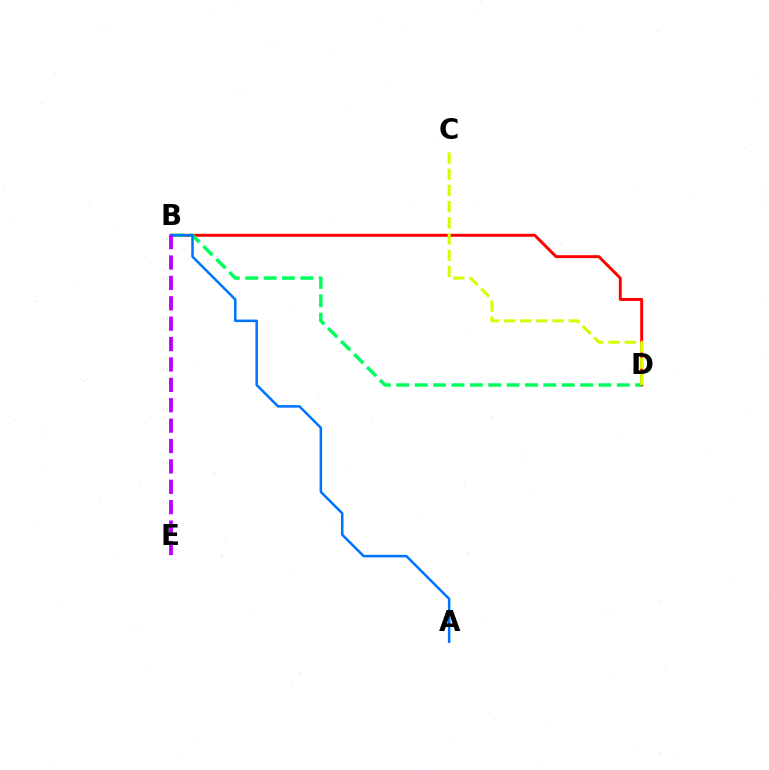{('B', 'D'): [{'color': '#ff0000', 'line_style': 'solid', 'thickness': 2.12}, {'color': '#00ff5c', 'line_style': 'dashed', 'thickness': 2.5}], ('C', 'D'): [{'color': '#d1ff00', 'line_style': 'dashed', 'thickness': 2.2}], ('A', 'B'): [{'color': '#0074ff', 'line_style': 'solid', 'thickness': 1.82}], ('B', 'E'): [{'color': '#b900ff', 'line_style': 'dashed', 'thickness': 2.77}]}